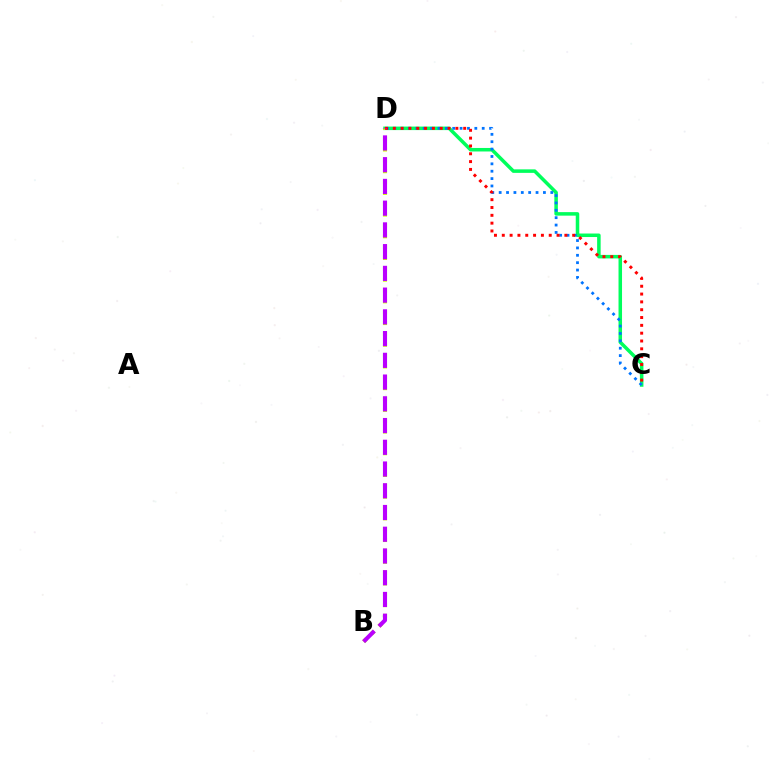{('C', 'D'): [{'color': '#00ff5c', 'line_style': 'solid', 'thickness': 2.53}, {'color': '#0074ff', 'line_style': 'dotted', 'thickness': 2.0}, {'color': '#ff0000', 'line_style': 'dotted', 'thickness': 2.13}], ('B', 'D'): [{'color': '#d1ff00', 'line_style': 'dotted', 'thickness': 2.95}, {'color': '#b900ff', 'line_style': 'dashed', 'thickness': 2.95}]}